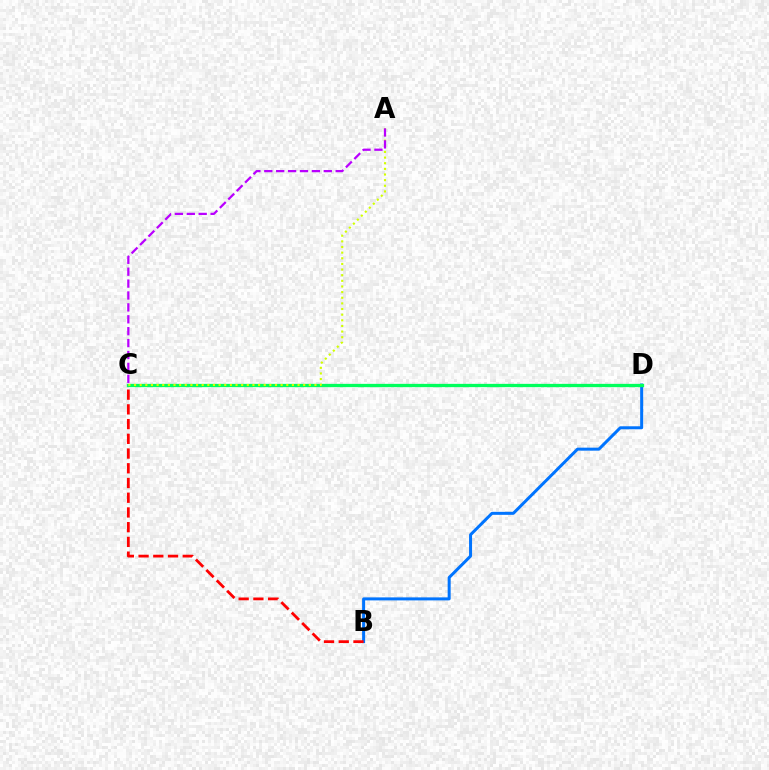{('B', 'D'): [{'color': '#0074ff', 'line_style': 'solid', 'thickness': 2.16}], ('C', 'D'): [{'color': '#00ff5c', 'line_style': 'solid', 'thickness': 2.37}], ('B', 'C'): [{'color': '#ff0000', 'line_style': 'dashed', 'thickness': 2.0}], ('A', 'C'): [{'color': '#d1ff00', 'line_style': 'dotted', 'thickness': 1.53}, {'color': '#b900ff', 'line_style': 'dashed', 'thickness': 1.62}]}